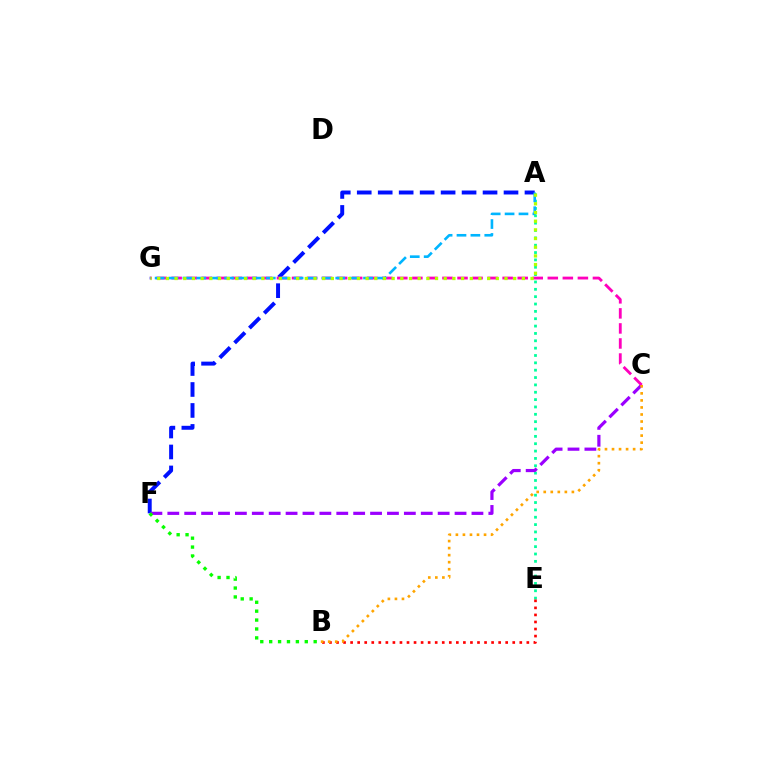{('A', 'F'): [{'color': '#0010ff', 'line_style': 'dashed', 'thickness': 2.85}], ('A', 'E'): [{'color': '#00ff9d', 'line_style': 'dotted', 'thickness': 2.0}], ('C', 'F'): [{'color': '#9b00ff', 'line_style': 'dashed', 'thickness': 2.3}], ('B', 'E'): [{'color': '#ff0000', 'line_style': 'dotted', 'thickness': 1.92}], ('B', 'F'): [{'color': '#08ff00', 'line_style': 'dotted', 'thickness': 2.42}], ('C', 'G'): [{'color': '#ff00bd', 'line_style': 'dashed', 'thickness': 2.04}], ('A', 'G'): [{'color': '#00b5ff', 'line_style': 'dashed', 'thickness': 1.89}, {'color': '#b3ff00', 'line_style': 'dotted', 'thickness': 2.36}], ('B', 'C'): [{'color': '#ffa500', 'line_style': 'dotted', 'thickness': 1.91}]}